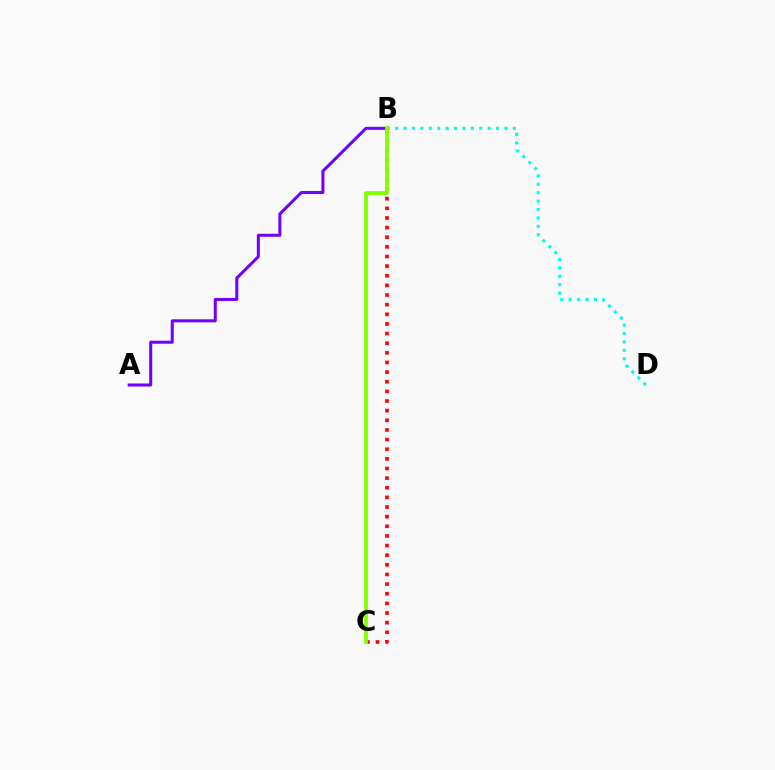{('B', 'D'): [{'color': '#00fff6', 'line_style': 'dotted', 'thickness': 2.28}], ('A', 'B'): [{'color': '#7200ff', 'line_style': 'solid', 'thickness': 2.18}], ('B', 'C'): [{'color': '#ff0000', 'line_style': 'dotted', 'thickness': 2.62}, {'color': '#84ff00', 'line_style': 'solid', 'thickness': 2.74}]}